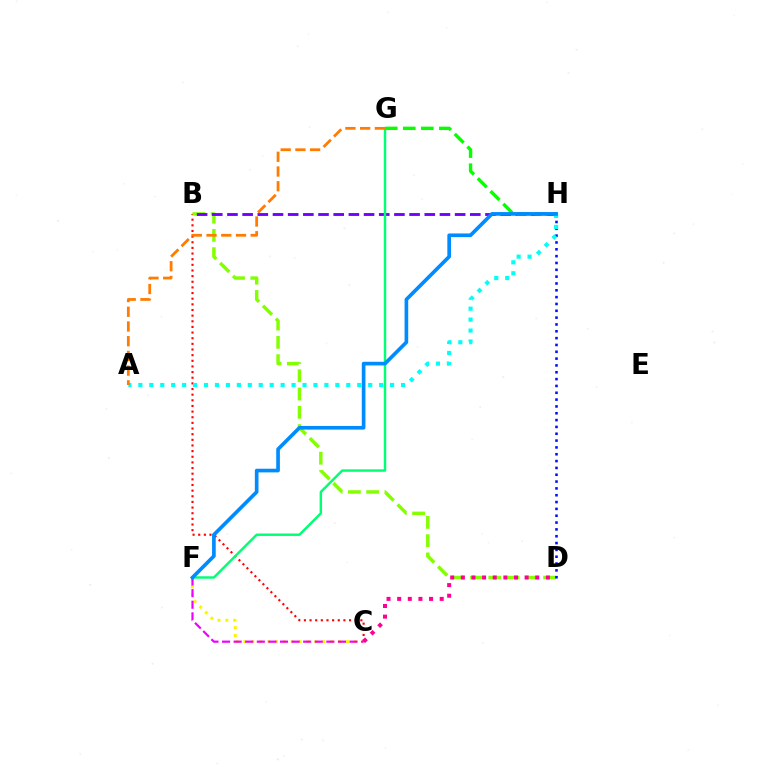{('B', 'C'): [{'color': '#ff0000', 'line_style': 'dotted', 'thickness': 1.53}], ('C', 'F'): [{'color': '#fcf500', 'line_style': 'dotted', 'thickness': 2.14}, {'color': '#ee00ff', 'line_style': 'dashed', 'thickness': 1.57}], ('B', 'D'): [{'color': '#84ff00', 'line_style': 'dashed', 'thickness': 2.48}], ('B', 'H'): [{'color': '#7200ff', 'line_style': 'dashed', 'thickness': 2.06}], ('D', 'H'): [{'color': '#0010ff', 'line_style': 'dotted', 'thickness': 1.86}], ('C', 'D'): [{'color': '#ff0094', 'line_style': 'dotted', 'thickness': 2.89}], ('F', 'G'): [{'color': '#00ff74', 'line_style': 'solid', 'thickness': 1.76}], ('A', 'H'): [{'color': '#00fff6', 'line_style': 'dotted', 'thickness': 2.97}], ('A', 'G'): [{'color': '#ff7c00', 'line_style': 'dashed', 'thickness': 2.0}], ('G', 'H'): [{'color': '#08ff00', 'line_style': 'dashed', 'thickness': 2.45}], ('F', 'H'): [{'color': '#008cff', 'line_style': 'solid', 'thickness': 2.64}]}